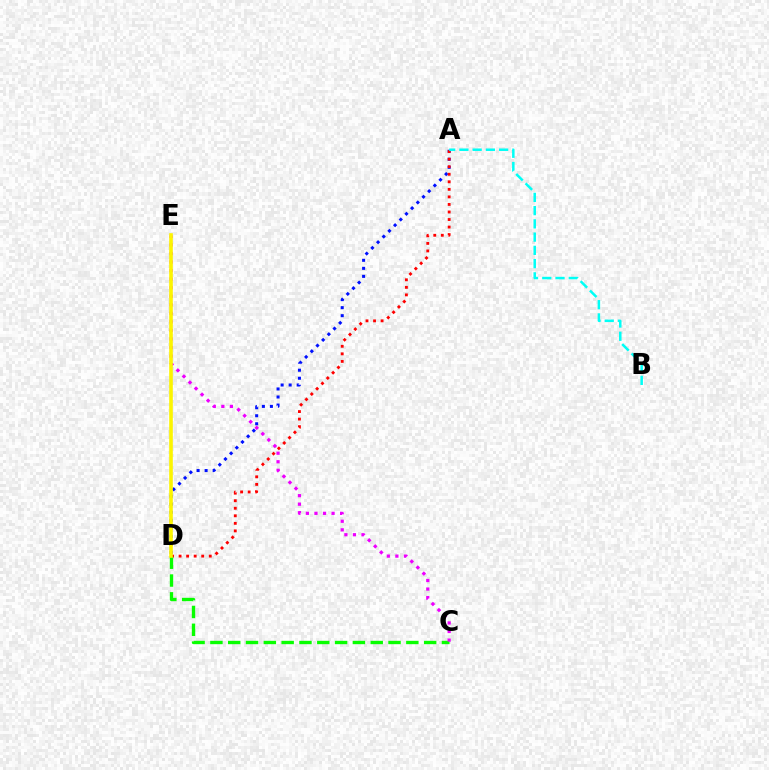{('A', 'D'): [{'color': '#0010ff', 'line_style': 'dotted', 'thickness': 2.18}, {'color': '#ff0000', 'line_style': 'dotted', 'thickness': 2.05}], ('A', 'B'): [{'color': '#00fff6', 'line_style': 'dashed', 'thickness': 1.8}], ('C', 'D'): [{'color': '#08ff00', 'line_style': 'dashed', 'thickness': 2.42}], ('C', 'E'): [{'color': '#ee00ff', 'line_style': 'dotted', 'thickness': 2.32}], ('D', 'E'): [{'color': '#fcf500', 'line_style': 'solid', 'thickness': 2.6}]}